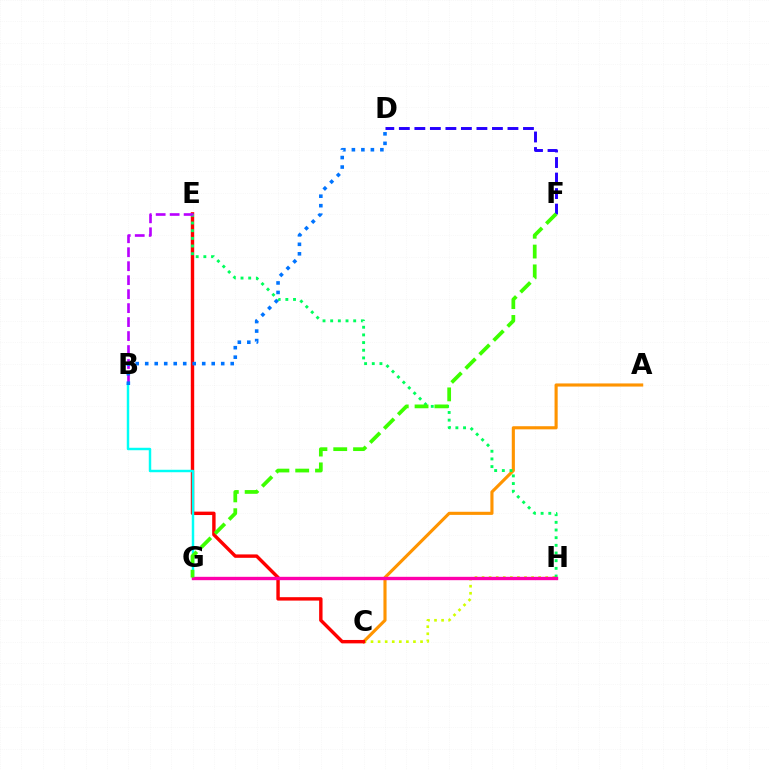{('A', 'C'): [{'color': '#ff9400', 'line_style': 'solid', 'thickness': 2.25}], ('C', 'H'): [{'color': '#d1ff00', 'line_style': 'dotted', 'thickness': 1.92}], ('C', 'E'): [{'color': '#ff0000', 'line_style': 'solid', 'thickness': 2.45}], ('E', 'H'): [{'color': '#00ff5c', 'line_style': 'dotted', 'thickness': 2.08}], ('D', 'F'): [{'color': '#2500ff', 'line_style': 'dashed', 'thickness': 2.11}], ('B', 'G'): [{'color': '#00fff6', 'line_style': 'solid', 'thickness': 1.76}], ('G', 'H'): [{'color': '#ff00ac', 'line_style': 'solid', 'thickness': 2.42}], ('B', 'E'): [{'color': '#b900ff', 'line_style': 'dashed', 'thickness': 1.9}], ('F', 'G'): [{'color': '#3dff00', 'line_style': 'dashed', 'thickness': 2.69}], ('B', 'D'): [{'color': '#0074ff', 'line_style': 'dotted', 'thickness': 2.58}]}